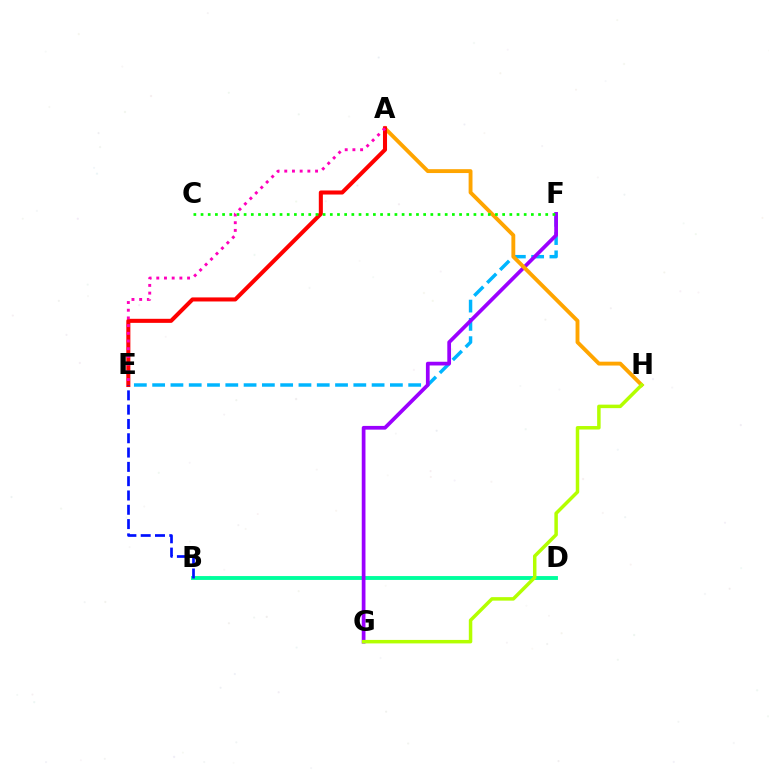{('B', 'D'): [{'color': '#00ff9d', 'line_style': 'solid', 'thickness': 2.79}], ('E', 'F'): [{'color': '#00b5ff', 'line_style': 'dashed', 'thickness': 2.48}], ('F', 'G'): [{'color': '#9b00ff', 'line_style': 'solid', 'thickness': 2.68}], ('A', 'H'): [{'color': '#ffa500', 'line_style': 'solid', 'thickness': 2.79}], ('A', 'E'): [{'color': '#ff0000', 'line_style': 'solid', 'thickness': 2.92}, {'color': '#ff00bd', 'line_style': 'dotted', 'thickness': 2.09}], ('C', 'F'): [{'color': '#08ff00', 'line_style': 'dotted', 'thickness': 1.95}], ('B', 'E'): [{'color': '#0010ff', 'line_style': 'dashed', 'thickness': 1.94}], ('G', 'H'): [{'color': '#b3ff00', 'line_style': 'solid', 'thickness': 2.51}]}